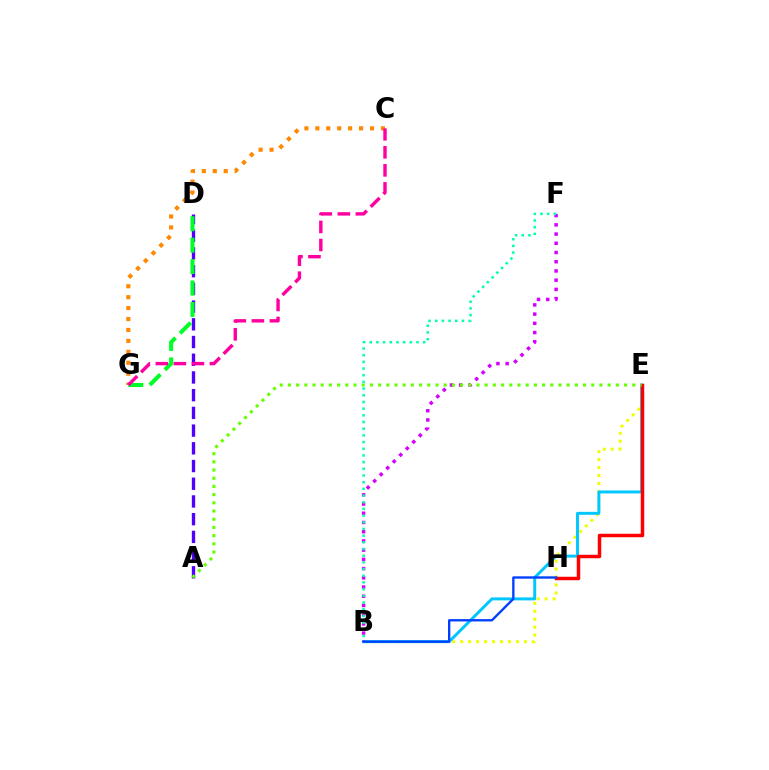{('B', 'E'): [{'color': '#eeff00', 'line_style': 'dotted', 'thickness': 2.16}, {'color': '#00c7ff', 'line_style': 'solid', 'thickness': 2.13}], ('A', 'D'): [{'color': '#4f00ff', 'line_style': 'dashed', 'thickness': 2.41}], ('B', 'F'): [{'color': '#d600ff', 'line_style': 'dotted', 'thickness': 2.51}, {'color': '#00ffaf', 'line_style': 'dotted', 'thickness': 1.82}], ('C', 'G'): [{'color': '#ff8800', 'line_style': 'dotted', 'thickness': 2.97}, {'color': '#ff00a0', 'line_style': 'dashed', 'thickness': 2.45}], ('E', 'H'): [{'color': '#ff0000', 'line_style': 'solid', 'thickness': 2.5}], ('D', 'G'): [{'color': '#00ff27', 'line_style': 'dashed', 'thickness': 2.91}], ('B', 'H'): [{'color': '#003fff', 'line_style': 'solid', 'thickness': 1.68}], ('A', 'E'): [{'color': '#66ff00', 'line_style': 'dotted', 'thickness': 2.23}]}